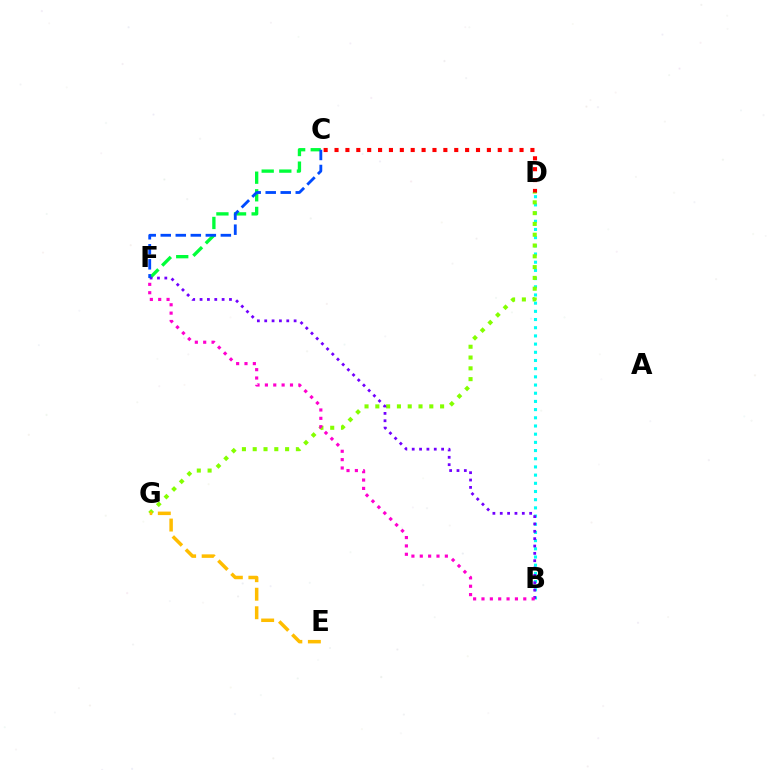{('C', 'D'): [{'color': '#ff0000', 'line_style': 'dotted', 'thickness': 2.96}], ('B', 'D'): [{'color': '#00fff6', 'line_style': 'dotted', 'thickness': 2.22}], ('C', 'F'): [{'color': '#00ff39', 'line_style': 'dashed', 'thickness': 2.39}, {'color': '#004bff', 'line_style': 'dashed', 'thickness': 2.04}], ('D', 'G'): [{'color': '#84ff00', 'line_style': 'dotted', 'thickness': 2.93}], ('E', 'G'): [{'color': '#ffbd00', 'line_style': 'dashed', 'thickness': 2.52}], ('B', 'F'): [{'color': '#7200ff', 'line_style': 'dotted', 'thickness': 2.0}, {'color': '#ff00cf', 'line_style': 'dotted', 'thickness': 2.27}]}